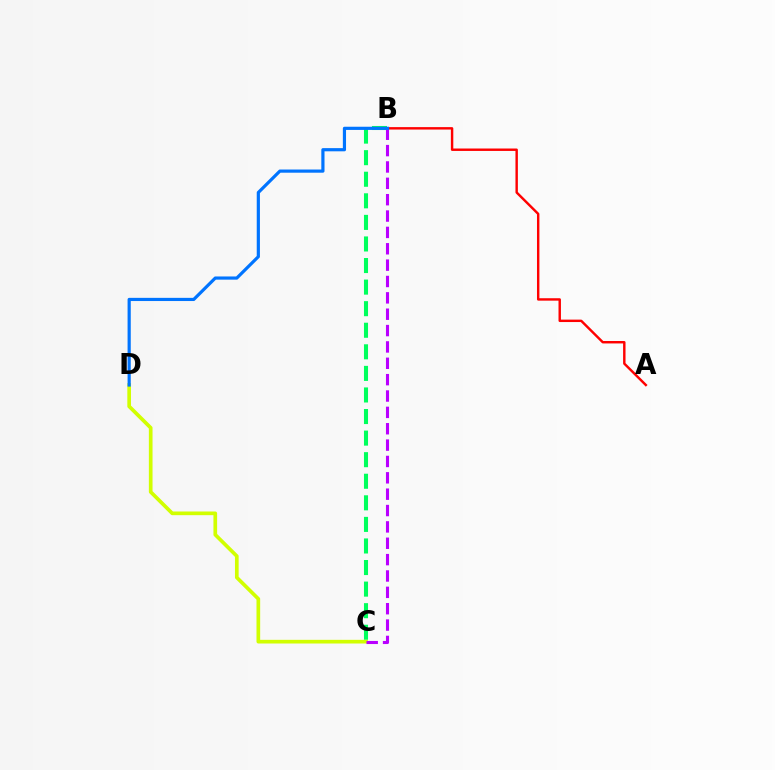{('B', 'C'): [{'color': '#00ff5c', 'line_style': 'dashed', 'thickness': 2.93}, {'color': '#b900ff', 'line_style': 'dashed', 'thickness': 2.22}], ('C', 'D'): [{'color': '#d1ff00', 'line_style': 'solid', 'thickness': 2.65}], ('A', 'B'): [{'color': '#ff0000', 'line_style': 'solid', 'thickness': 1.75}], ('B', 'D'): [{'color': '#0074ff', 'line_style': 'solid', 'thickness': 2.29}]}